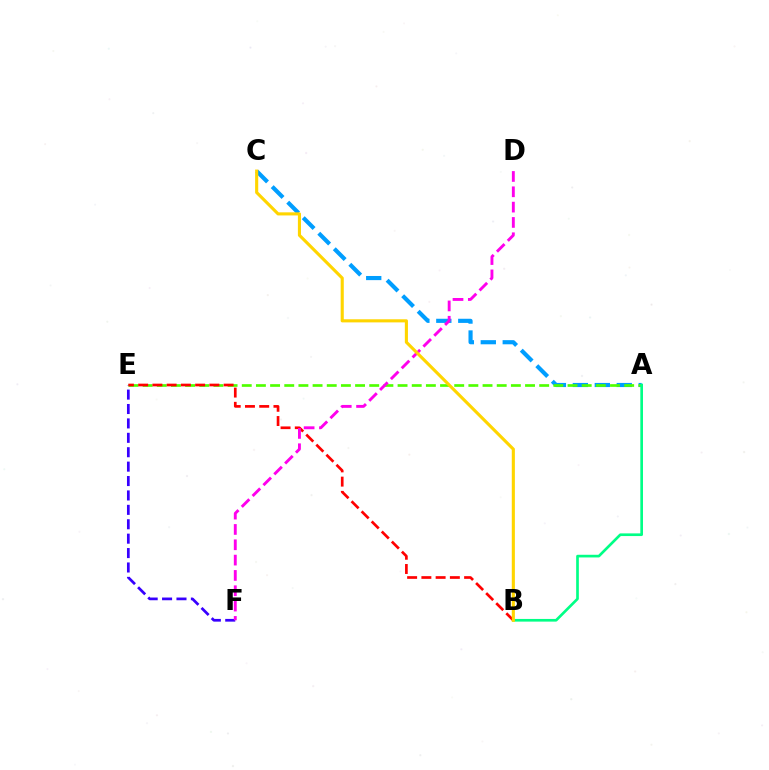{('A', 'C'): [{'color': '#009eff', 'line_style': 'dashed', 'thickness': 2.98}], ('A', 'E'): [{'color': '#4fff00', 'line_style': 'dashed', 'thickness': 1.92}], ('A', 'B'): [{'color': '#00ff86', 'line_style': 'solid', 'thickness': 1.92}], ('E', 'F'): [{'color': '#3700ff', 'line_style': 'dashed', 'thickness': 1.96}], ('B', 'E'): [{'color': '#ff0000', 'line_style': 'dashed', 'thickness': 1.94}], ('D', 'F'): [{'color': '#ff00ed', 'line_style': 'dashed', 'thickness': 2.08}], ('B', 'C'): [{'color': '#ffd500', 'line_style': 'solid', 'thickness': 2.24}]}